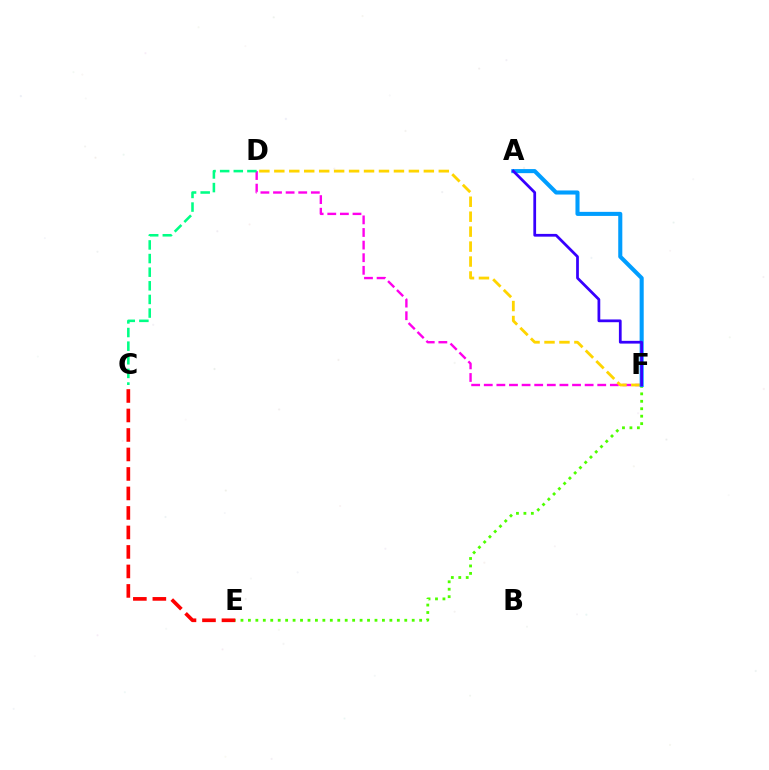{('E', 'F'): [{'color': '#4fff00', 'line_style': 'dotted', 'thickness': 2.02}], ('D', 'F'): [{'color': '#ff00ed', 'line_style': 'dashed', 'thickness': 1.71}, {'color': '#ffd500', 'line_style': 'dashed', 'thickness': 2.03}], ('C', 'E'): [{'color': '#ff0000', 'line_style': 'dashed', 'thickness': 2.65}], ('A', 'F'): [{'color': '#009eff', 'line_style': 'solid', 'thickness': 2.94}, {'color': '#3700ff', 'line_style': 'solid', 'thickness': 1.98}], ('C', 'D'): [{'color': '#00ff86', 'line_style': 'dashed', 'thickness': 1.85}]}